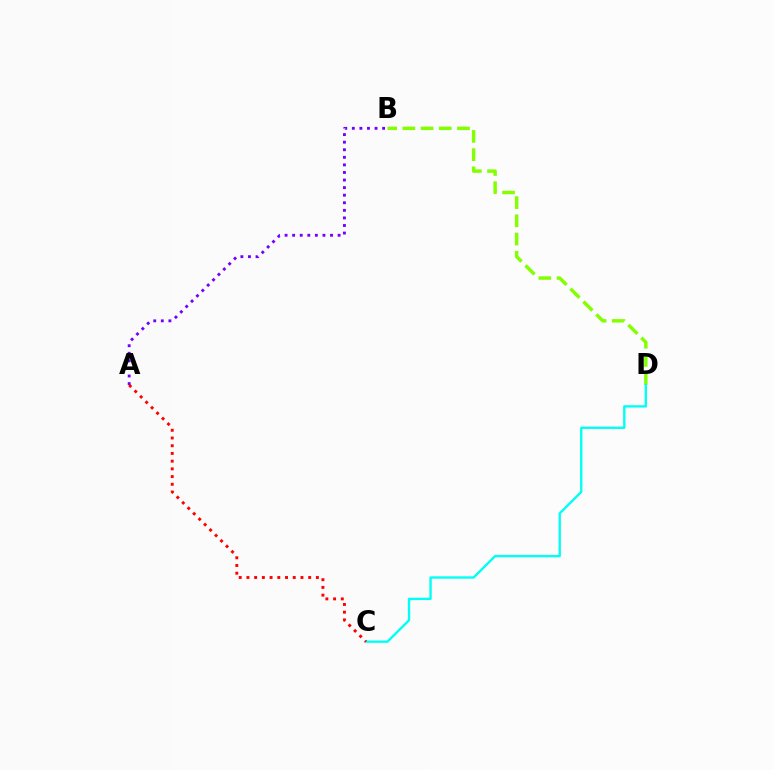{('A', 'B'): [{'color': '#7200ff', 'line_style': 'dotted', 'thickness': 2.06}], ('B', 'D'): [{'color': '#84ff00', 'line_style': 'dashed', 'thickness': 2.47}], ('C', 'D'): [{'color': '#00fff6', 'line_style': 'solid', 'thickness': 1.7}], ('A', 'C'): [{'color': '#ff0000', 'line_style': 'dotted', 'thickness': 2.1}]}